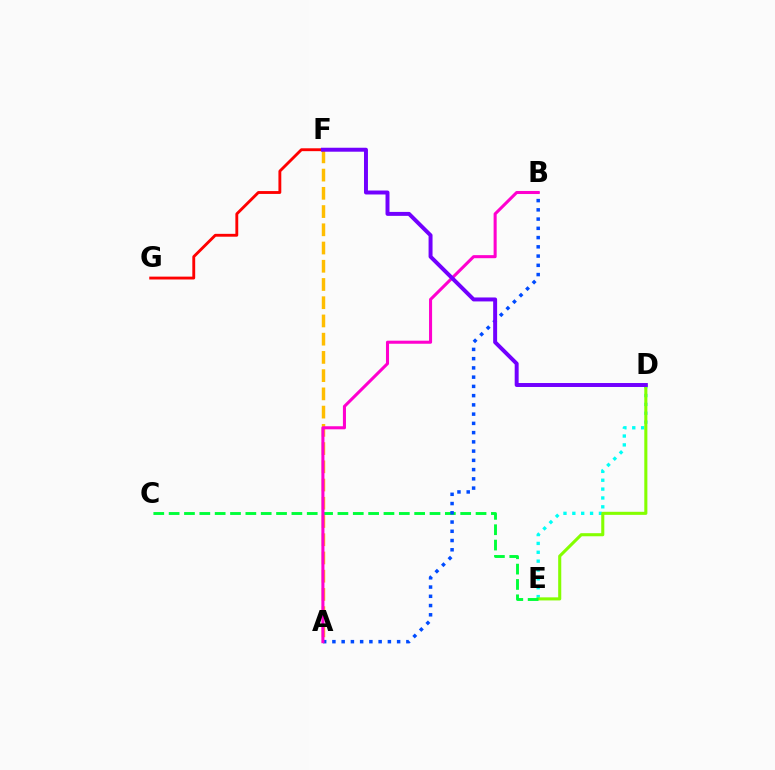{('A', 'F'): [{'color': '#ffbd00', 'line_style': 'dashed', 'thickness': 2.48}], ('F', 'G'): [{'color': '#ff0000', 'line_style': 'solid', 'thickness': 2.06}], ('D', 'E'): [{'color': '#00fff6', 'line_style': 'dotted', 'thickness': 2.41}, {'color': '#84ff00', 'line_style': 'solid', 'thickness': 2.22}], ('C', 'E'): [{'color': '#00ff39', 'line_style': 'dashed', 'thickness': 2.08}], ('A', 'B'): [{'color': '#004bff', 'line_style': 'dotted', 'thickness': 2.51}, {'color': '#ff00cf', 'line_style': 'solid', 'thickness': 2.2}], ('D', 'F'): [{'color': '#7200ff', 'line_style': 'solid', 'thickness': 2.85}]}